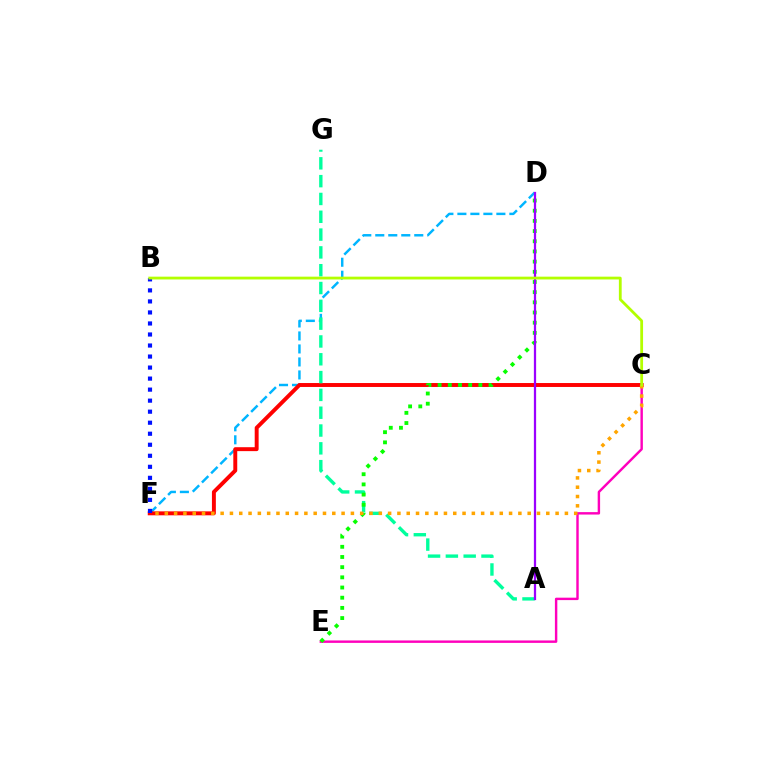{('D', 'F'): [{'color': '#00b5ff', 'line_style': 'dashed', 'thickness': 1.77}], ('C', 'F'): [{'color': '#ff0000', 'line_style': 'solid', 'thickness': 2.83}, {'color': '#ffa500', 'line_style': 'dotted', 'thickness': 2.53}], ('C', 'E'): [{'color': '#ff00bd', 'line_style': 'solid', 'thickness': 1.75}], ('A', 'G'): [{'color': '#00ff9d', 'line_style': 'dashed', 'thickness': 2.42}], ('D', 'E'): [{'color': '#08ff00', 'line_style': 'dotted', 'thickness': 2.77}], ('A', 'D'): [{'color': '#9b00ff', 'line_style': 'solid', 'thickness': 1.62}], ('B', 'F'): [{'color': '#0010ff', 'line_style': 'dotted', 'thickness': 3.0}], ('B', 'C'): [{'color': '#b3ff00', 'line_style': 'solid', 'thickness': 2.01}]}